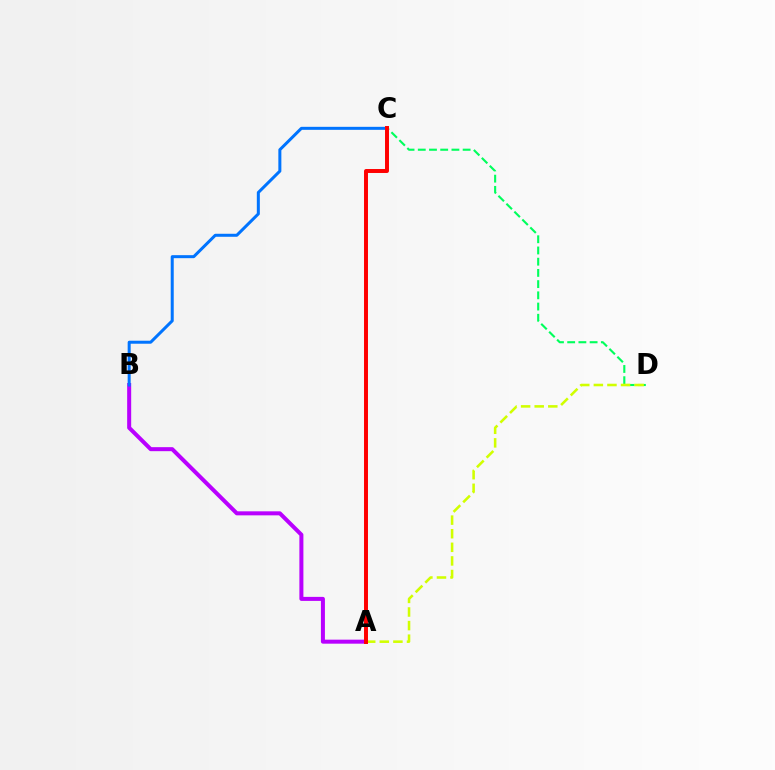{('C', 'D'): [{'color': '#00ff5c', 'line_style': 'dashed', 'thickness': 1.52}], ('A', 'B'): [{'color': '#b900ff', 'line_style': 'solid', 'thickness': 2.89}], ('B', 'C'): [{'color': '#0074ff', 'line_style': 'solid', 'thickness': 2.17}], ('A', 'D'): [{'color': '#d1ff00', 'line_style': 'dashed', 'thickness': 1.85}], ('A', 'C'): [{'color': '#ff0000', 'line_style': 'solid', 'thickness': 2.85}]}